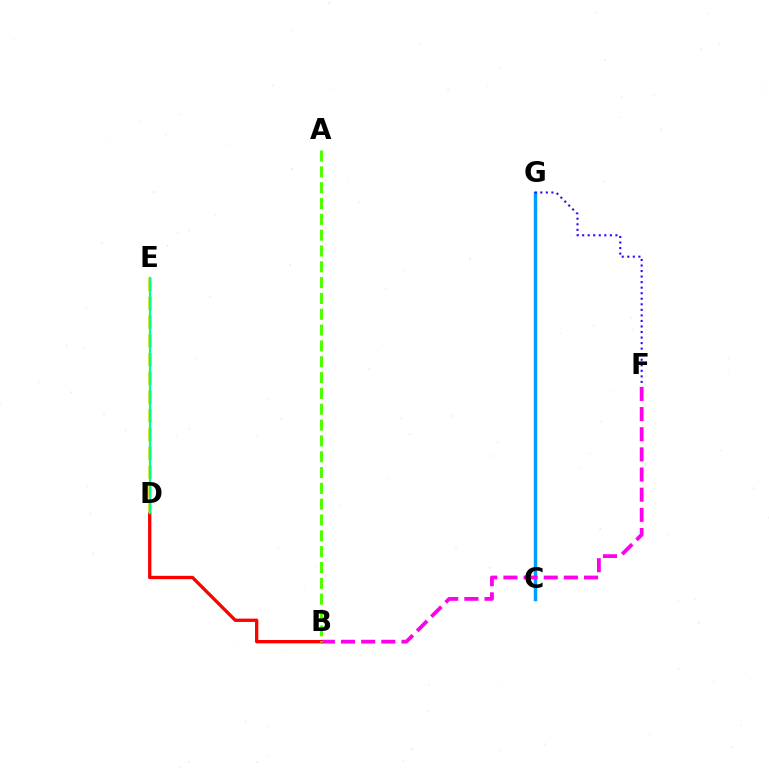{('C', 'G'): [{'color': '#009eff', 'line_style': 'solid', 'thickness': 2.47}], ('B', 'F'): [{'color': '#ff00ed', 'line_style': 'dashed', 'thickness': 2.74}], ('B', 'D'): [{'color': '#ff0000', 'line_style': 'solid', 'thickness': 2.38}], ('A', 'B'): [{'color': '#4fff00', 'line_style': 'dashed', 'thickness': 2.15}], ('F', 'G'): [{'color': '#3700ff', 'line_style': 'dotted', 'thickness': 1.51}], ('D', 'E'): [{'color': '#ffd500', 'line_style': 'dashed', 'thickness': 2.55}, {'color': '#00ff86', 'line_style': 'solid', 'thickness': 1.65}]}